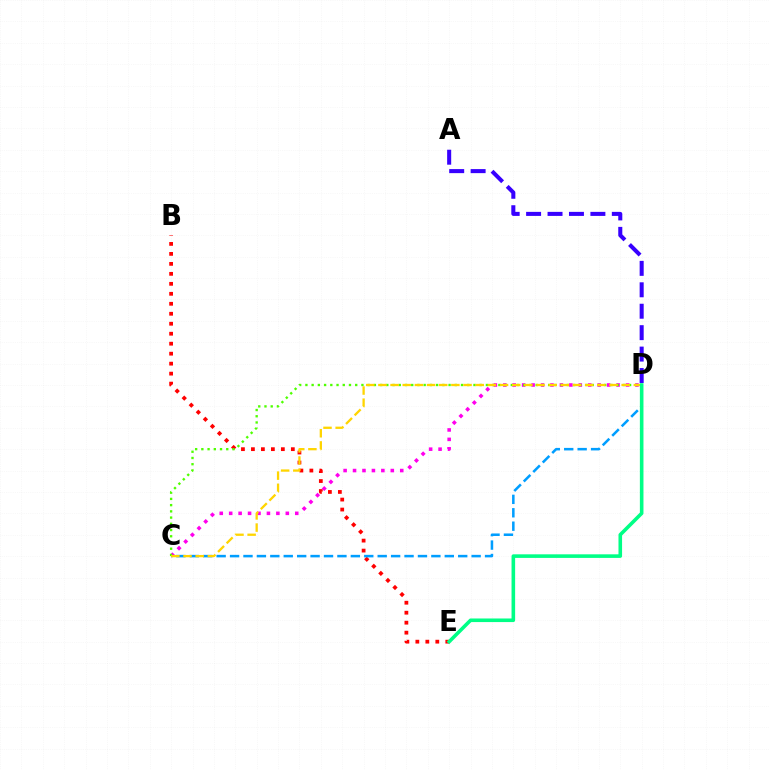{('B', 'E'): [{'color': '#ff0000', 'line_style': 'dotted', 'thickness': 2.71}], ('C', 'D'): [{'color': '#009eff', 'line_style': 'dashed', 'thickness': 1.82}, {'color': '#ff00ed', 'line_style': 'dotted', 'thickness': 2.56}, {'color': '#4fff00', 'line_style': 'dotted', 'thickness': 1.69}, {'color': '#ffd500', 'line_style': 'dashed', 'thickness': 1.65}], ('A', 'D'): [{'color': '#3700ff', 'line_style': 'dashed', 'thickness': 2.91}], ('D', 'E'): [{'color': '#00ff86', 'line_style': 'solid', 'thickness': 2.59}]}